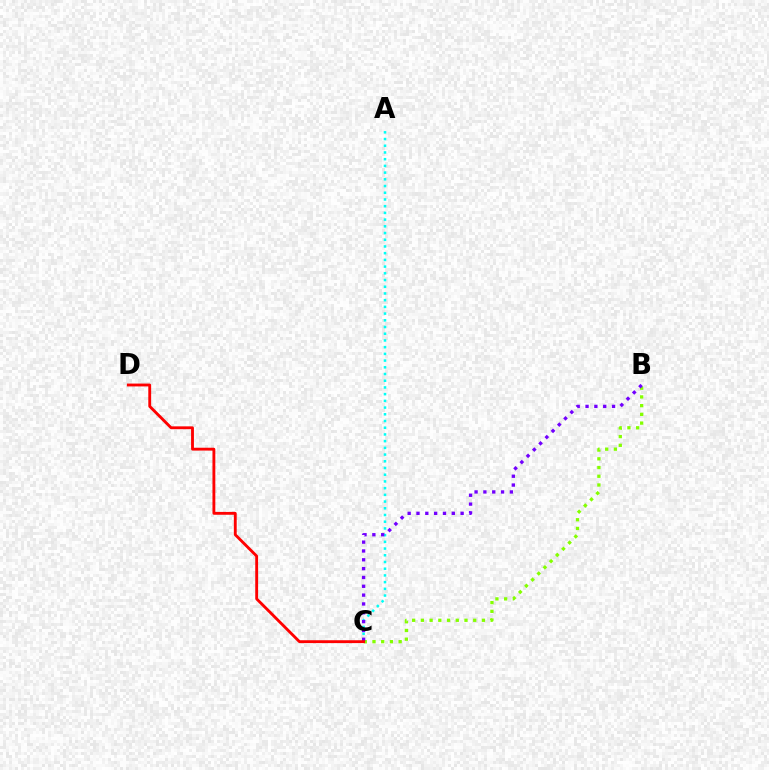{('B', 'C'): [{'color': '#84ff00', 'line_style': 'dotted', 'thickness': 2.37}, {'color': '#7200ff', 'line_style': 'dotted', 'thickness': 2.4}], ('A', 'C'): [{'color': '#00fff6', 'line_style': 'dotted', 'thickness': 1.82}], ('C', 'D'): [{'color': '#ff0000', 'line_style': 'solid', 'thickness': 2.05}]}